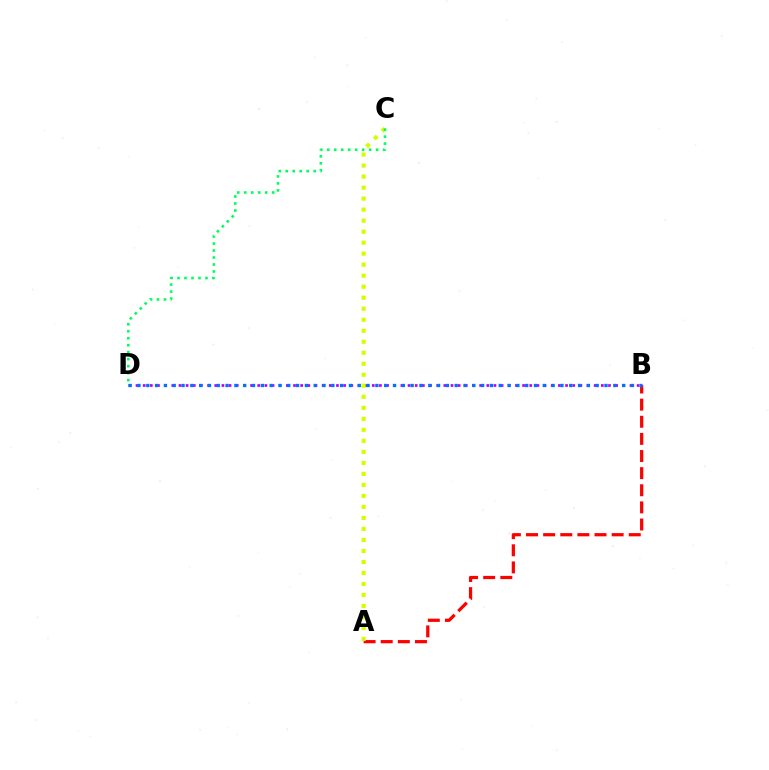{('A', 'B'): [{'color': '#ff0000', 'line_style': 'dashed', 'thickness': 2.33}], ('B', 'D'): [{'color': '#b900ff', 'line_style': 'dotted', 'thickness': 1.95}, {'color': '#0074ff', 'line_style': 'dotted', 'thickness': 2.39}], ('A', 'C'): [{'color': '#d1ff00', 'line_style': 'dotted', 'thickness': 2.99}], ('C', 'D'): [{'color': '#00ff5c', 'line_style': 'dotted', 'thickness': 1.9}]}